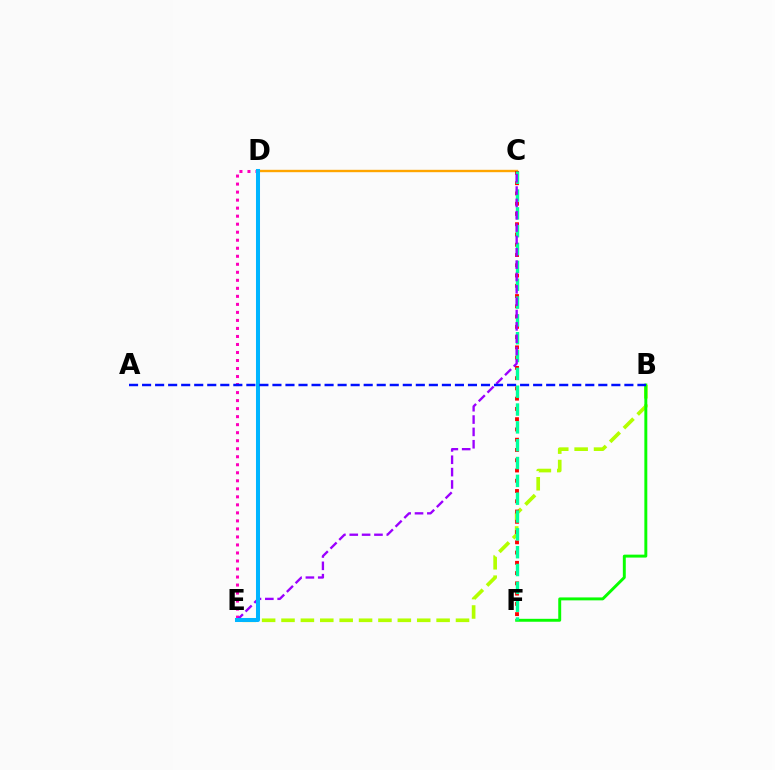{('B', 'E'): [{'color': '#b3ff00', 'line_style': 'dashed', 'thickness': 2.63}], ('C', 'D'): [{'color': '#ffa500', 'line_style': 'solid', 'thickness': 1.71}], ('B', 'F'): [{'color': '#08ff00', 'line_style': 'solid', 'thickness': 2.11}], ('C', 'F'): [{'color': '#ff0000', 'line_style': 'dotted', 'thickness': 2.79}, {'color': '#00ff9d', 'line_style': 'dashed', 'thickness': 2.42}], ('D', 'E'): [{'color': '#ff00bd', 'line_style': 'dotted', 'thickness': 2.18}, {'color': '#00b5ff', 'line_style': 'solid', 'thickness': 2.9}], ('C', 'E'): [{'color': '#9b00ff', 'line_style': 'dashed', 'thickness': 1.68}], ('A', 'B'): [{'color': '#0010ff', 'line_style': 'dashed', 'thickness': 1.77}]}